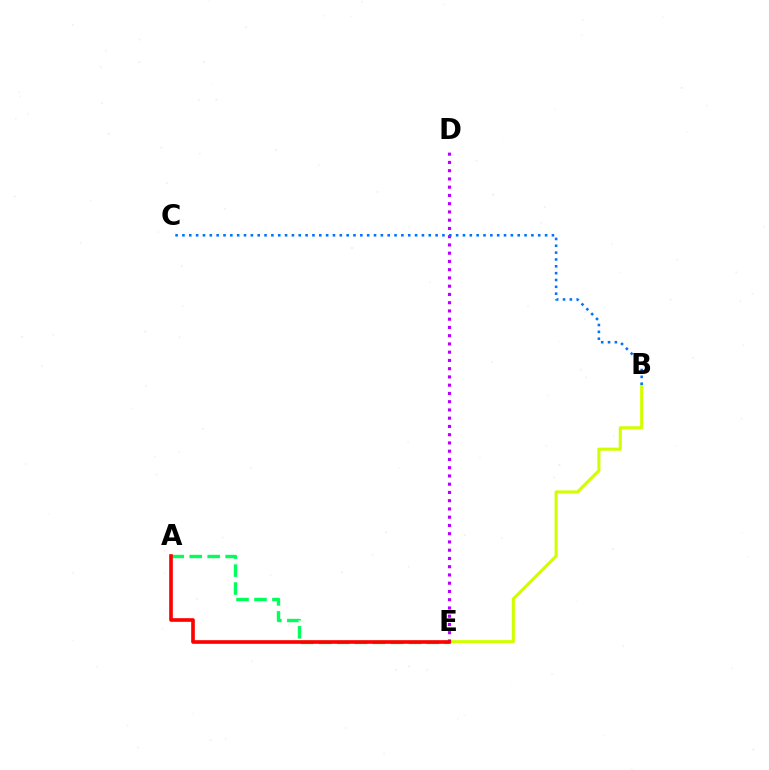{('A', 'E'): [{'color': '#00ff5c', 'line_style': 'dashed', 'thickness': 2.44}, {'color': '#ff0000', 'line_style': 'solid', 'thickness': 2.61}], ('B', 'E'): [{'color': '#d1ff00', 'line_style': 'solid', 'thickness': 2.23}], ('D', 'E'): [{'color': '#b900ff', 'line_style': 'dotted', 'thickness': 2.24}], ('B', 'C'): [{'color': '#0074ff', 'line_style': 'dotted', 'thickness': 1.86}]}